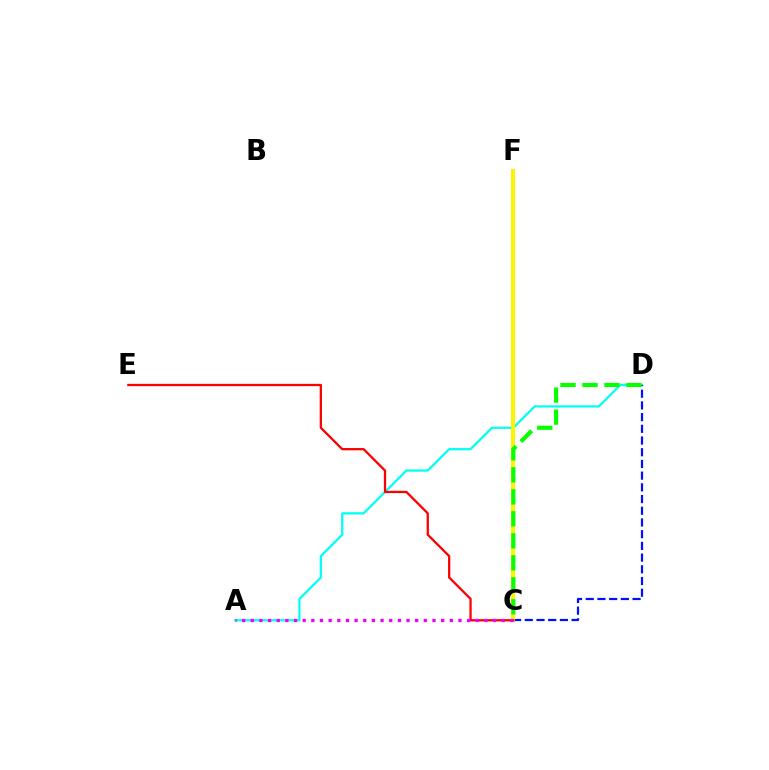{('A', 'D'): [{'color': '#00fff6', 'line_style': 'solid', 'thickness': 1.61}], ('C', 'D'): [{'color': '#0010ff', 'line_style': 'dashed', 'thickness': 1.59}, {'color': '#08ff00', 'line_style': 'dashed', 'thickness': 2.99}], ('C', 'F'): [{'color': '#fcf500', 'line_style': 'solid', 'thickness': 2.91}], ('C', 'E'): [{'color': '#ff0000', 'line_style': 'solid', 'thickness': 1.64}], ('A', 'C'): [{'color': '#ee00ff', 'line_style': 'dotted', 'thickness': 2.35}]}